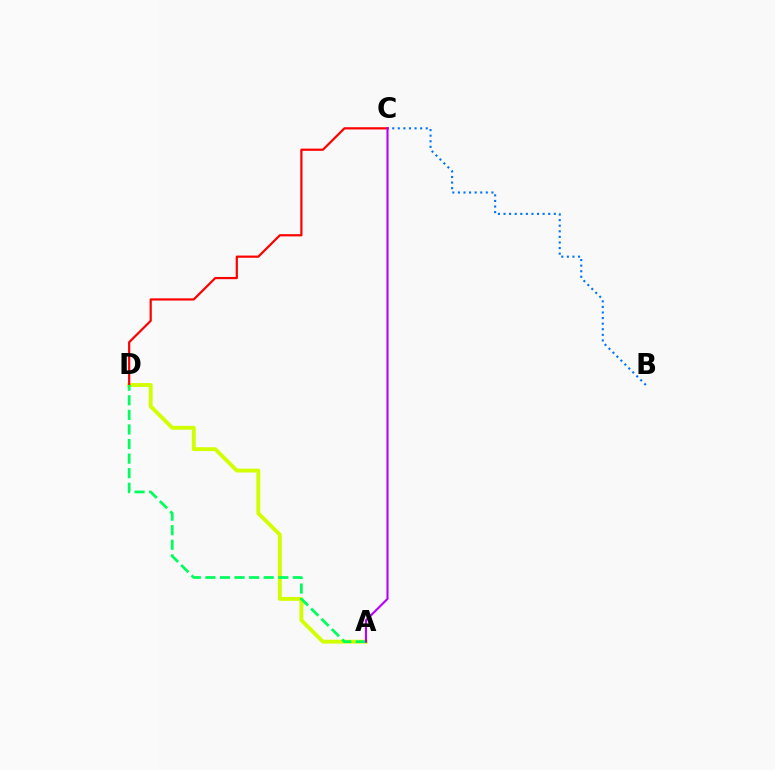{('B', 'C'): [{'color': '#0074ff', 'line_style': 'dotted', 'thickness': 1.52}], ('A', 'D'): [{'color': '#d1ff00', 'line_style': 'solid', 'thickness': 2.78}, {'color': '#00ff5c', 'line_style': 'dashed', 'thickness': 1.98}], ('C', 'D'): [{'color': '#ff0000', 'line_style': 'solid', 'thickness': 1.59}], ('A', 'C'): [{'color': '#b900ff', 'line_style': 'solid', 'thickness': 1.53}]}